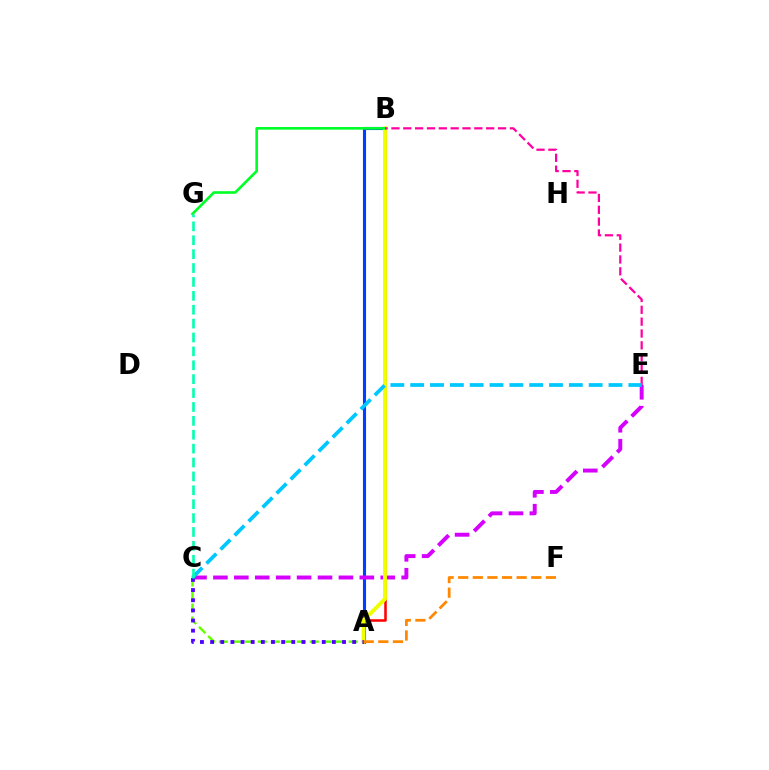{('A', 'C'): [{'color': '#66ff00', 'line_style': 'dashed', 'thickness': 1.76}, {'color': '#4f00ff', 'line_style': 'dotted', 'thickness': 2.76}], ('A', 'B'): [{'color': '#003fff', 'line_style': 'solid', 'thickness': 2.23}, {'color': '#ff0000', 'line_style': 'solid', 'thickness': 1.83}, {'color': '#eeff00', 'line_style': 'solid', 'thickness': 2.8}], ('C', 'E'): [{'color': '#d600ff', 'line_style': 'dashed', 'thickness': 2.84}, {'color': '#00c7ff', 'line_style': 'dashed', 'thickness': 2.69}], ('B', 'G'): [{'color': '#00ff27', 'line_style': 'solid', 'thickness': 1.9}], ('B', 'E'): [{'color': '#ff00a0', 'line_style': 'dashed', 'thickness': 1.61}], ('C', 'G'): [{'color': '#00ffaf', 'line_style': 'dashed', 'thickness': 1.89}], ('A', 'F'): [{'color': '#ff8800', 'line_style': 'dashed', 'thickness': 1.99}]}